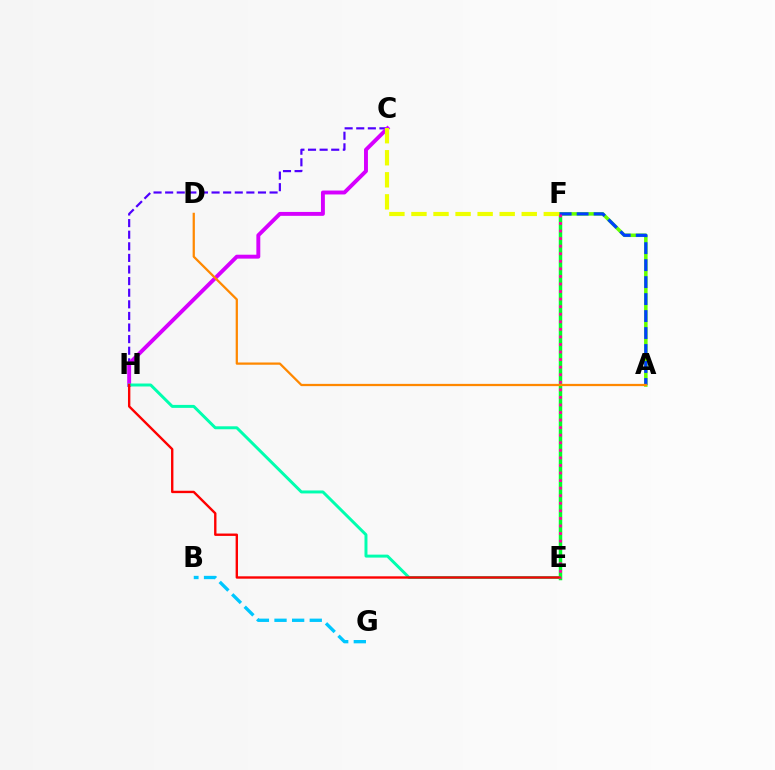{('C', 'H'): [{'color': '#4f00ff', 'line_style': 'dashed', 'thickness': 1.58}, {'color': '#d600ff', 'line_style': 'solid', 'thickness': 2.82}], ('B', 'G'): [{'color': '#00c7ff', 'line_style': 'dashed', 'thickness': 2.39}], ('E', 'F'): [{'color': '#00ff27', 'line_style': 'solid', 'thickness': 2.51}, {'color': '#ff00a0', 'line_style': 'dotted', 'thickness': 2.05}], ('A', 'F'): [{'color': '#66ff00', 'line_style': 'solid', 'thickness': 2.55}, {'color': '#003fff', 'line_style': 'dashed', 'thickness': 2.31}], ('E', 'H'): [{'color': '#00ffaf', 'line_style': 'solid', 'thickness': 2.13}, {'color': '#ff0000', 'line_style': 'solid', 'thickness': 1.71}], ('C', 'F'): [{'color': '#eeff00', 'line_style': 'dashed', 'thickness': 3.0}], ('A', 'D'): [{'color': '#ff8800', 'line_style': 'solid', 'thickness': 1.62}]}